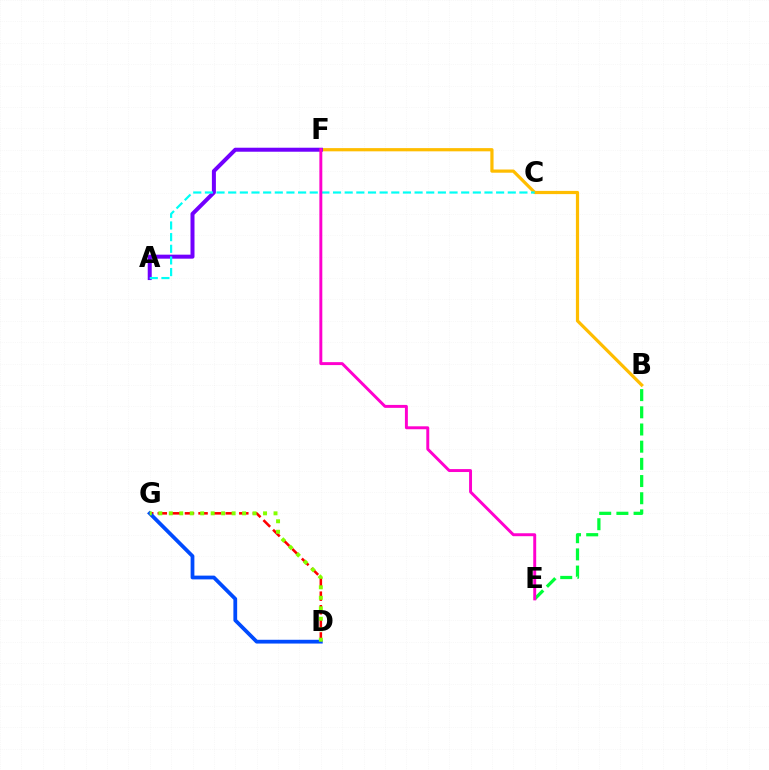{('B', 'E'): [{'color': '#00ff39', 'line_style': 'dashed', 'thickness': 2.33}], ('D', 'G'): [{'color': '#ff0000', 'line_style': 'dashed', 'thickness': 1.85}, {'color': '#004bff', 'line_style': 'solid', 'thickness': 2.71}, {'color': '#84ff00', 'line_style': 'dotted', 'thickness': 2.85}], ('B', 'F'): [{'color': '#ffbd00', 'line_style': 'solid', 'thickness': 2.31}], ('A', 'F'): [{'color': '#7200ff', 'line_style': 'solid', 'thickness': 2.88}], ('A', 'C'): [{'color': '#00fff6', 'line_style': 'dashed', 'thickness': 1.58}], ('E', 'F'): [{'color': '#ff00cf', 'line_style': 'solid', 'thickness': 2.12}]}